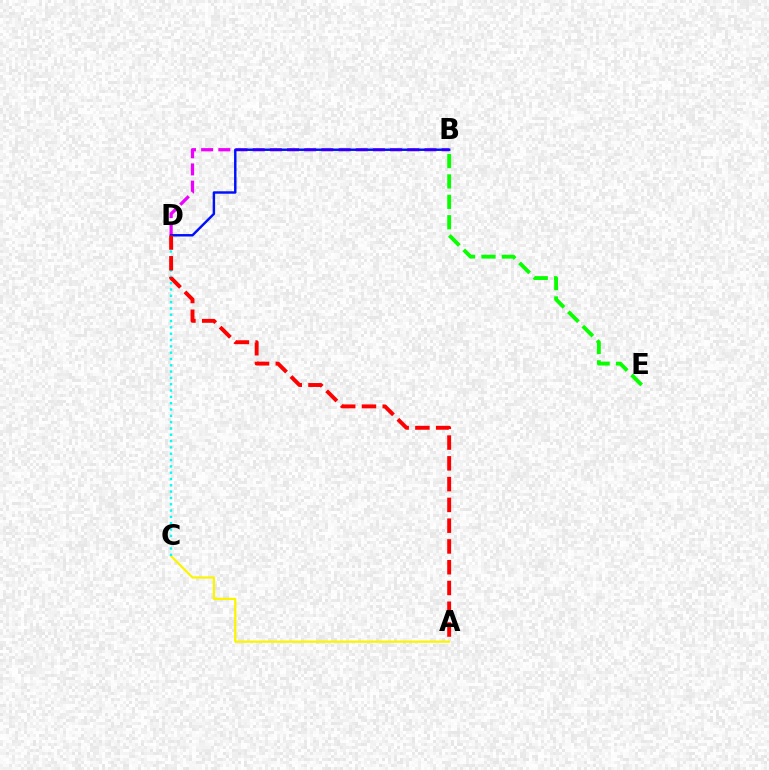{('B', 'D'): [{'color': '#ee00ff', 'line_style': 'dashed', 'thickness': 2.33}, {'color': '#0010ff', 'line_style': 'solid', 'thickness': 1.76}], ('A', 'C'): [{'color': '#fcf500', 'line_style': 'solid', 'thickness': 1.6}], ('C', 'D'): [{'color': '#00fff6', 'line_style': 'dotted', 'thickness': 1.72}], ('A', 'D'): [{'color': '#ff0000', 'line_style': 'dashed', 'thickness': 2.82}], ('B', 'E'): [{'color': '#08ff00', 'line_style': 'dashed', 'thickness': 2.77}]}